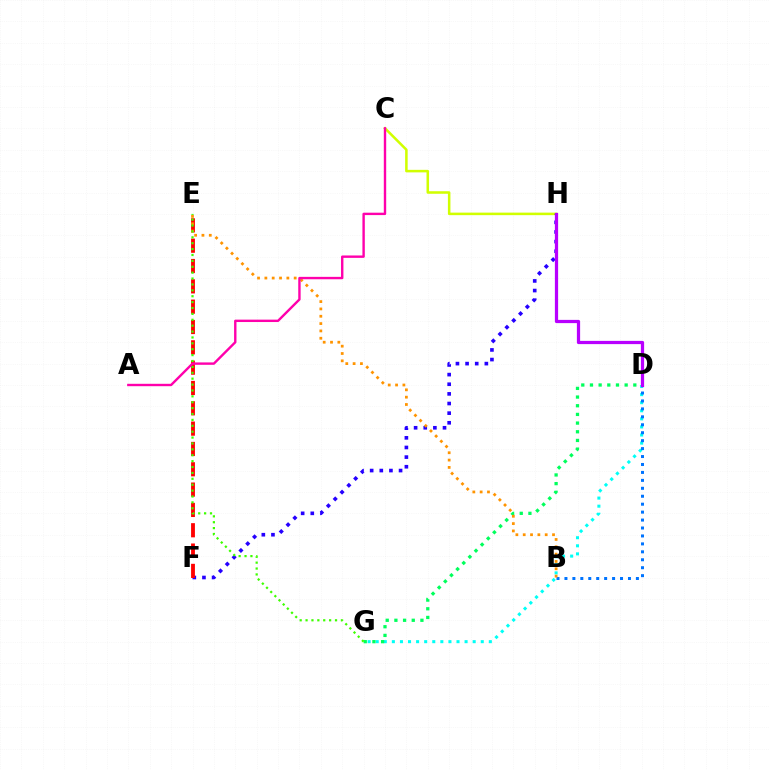{('C', 'H'): [{'color': '#d1ff00', 'line_style': 'solid', 'thickness': 1.83}], ('D', 'G'): [{'color': '#00fff6', 'line_style': 'dotted', 'thickness': 2.2}, {'color': '#00ff5c', 'line_style': 'dotted', 'thickness': 2.36}], ('F', 'H'): [{'color': '#2500ff', 'line_style': 'dotted', 'thickness': 2.62}], ('B', 'D'): [{'color': '#0074ff', 'line_style': 'dotted', 'thickness': 2.16}], ('E', 'F'): [{'color': '#ff0000', 'line_style': 'dashed', 'thickness': 2.76}], ('B', 'E'): [{'color': '#ff9400', 'line_style': 'dotted', 'thickness': 1.99}], ('D', 'H'): [{'color': '#b900ff', 'line_style': 'solid', 'thickness': 2.33}], ('E', 'G'): [{'color': '#3dff00', 'line_style': 'dotted', 'thickness': 1.6}], ('A', 'C'): [{'color': '#ff00ac', 'line_style': 'solid', 'thickness': 1.72}]}